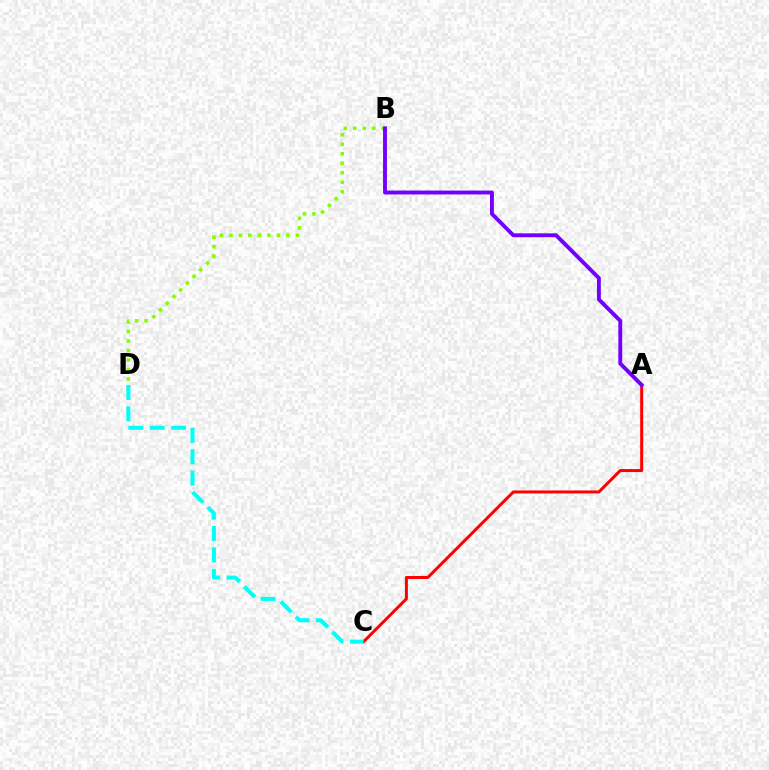{('B', 'D'): [{'color': '#84ff00', 'line_style': 'dotted', 'thickness': 2.58}], ('A', 'C'): [{'color': '#ff0000', 'line_style': 'solid', 'thickness': 2.15}], ('C', 'D'): [{'color': '#00fff6', 'line_style': 'dashed', 'thickness': 2.91}], ('A', 'B'): [{'color': '#7200ff', 'line_style': 'solid', 'thickness': 2.8}]}